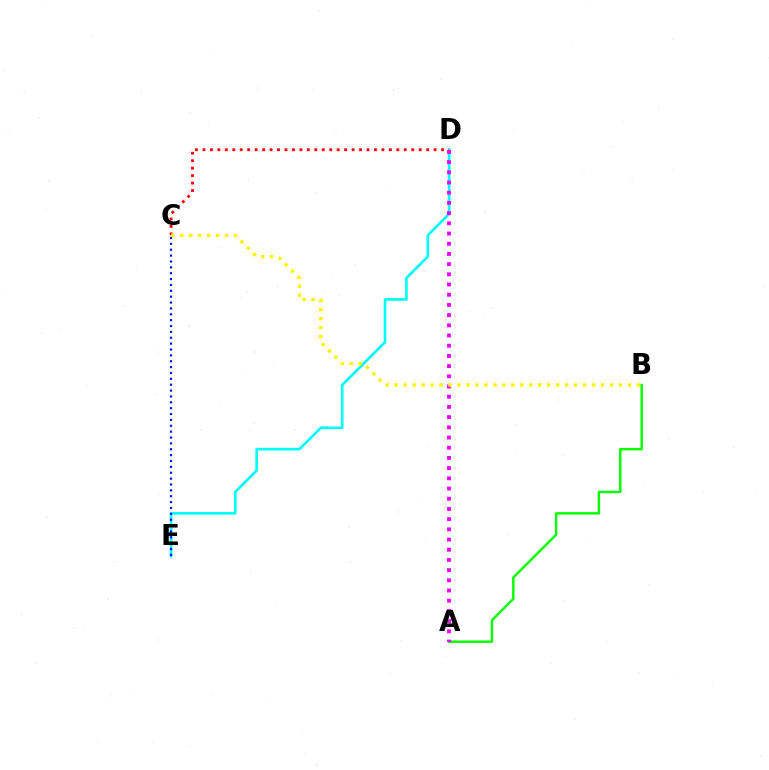{('D', 'E'): [{'color': '#00fff6', 'line_style': 'solid', 'thickness': 1.91}], ('A', 'B'): [{'color': '#08ff00', 'line_style': 'solid', 'thickness': 1.76}], ('A', 'D'): [{'color': '#ee00ff', 'line_style': 'dotted', 'thickness': 2.77}], ('C', 'D'): [{'color': '#ff0000', 'line_style': 'dotted', 'thickness': 2.03}], ('B', 'C'): [{'color': '#fcf500', 'line_style': 'dotted', 'thickness': 2.44}], ('C', 'E'): [{'color': '#0010ff', 'line_style': 'dotted', 'thickness': 1.59}]}